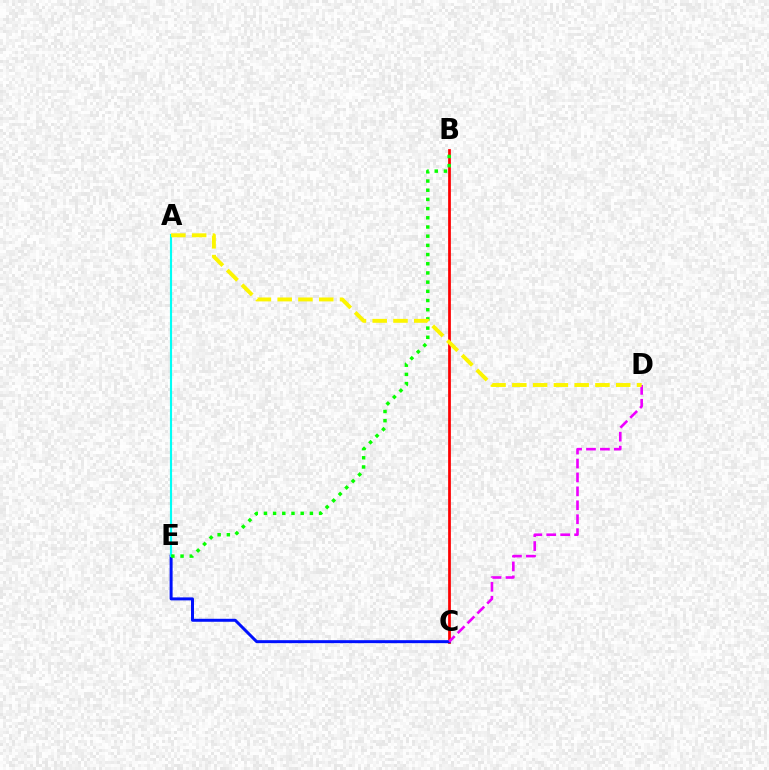{('B', 'C'): [{'color': '#ff0000', 'line_style': 'solid', 'thickness': 1.98}], ('C', 'E'): [{'color': '#0010ff', 'line_style': 'solid', 'thickness': 2.15}], ('C', 'D'): [{'color': '#ee00ff', 'line_style': 'dashed', 'thickness': 1.89}], ('A', 'E'): [{'color': '#00fff6', 'line_style': 'solid', 'thickness': 1.54}], ('B', 'E'): [{'color': '#08ff00', 'line_style': 'dotted', 'thickness': 2.5}], ('A', 'D'): [{'color': '#fcf500', 'line_style': 'dashed', 'thickness': 2.82}]}